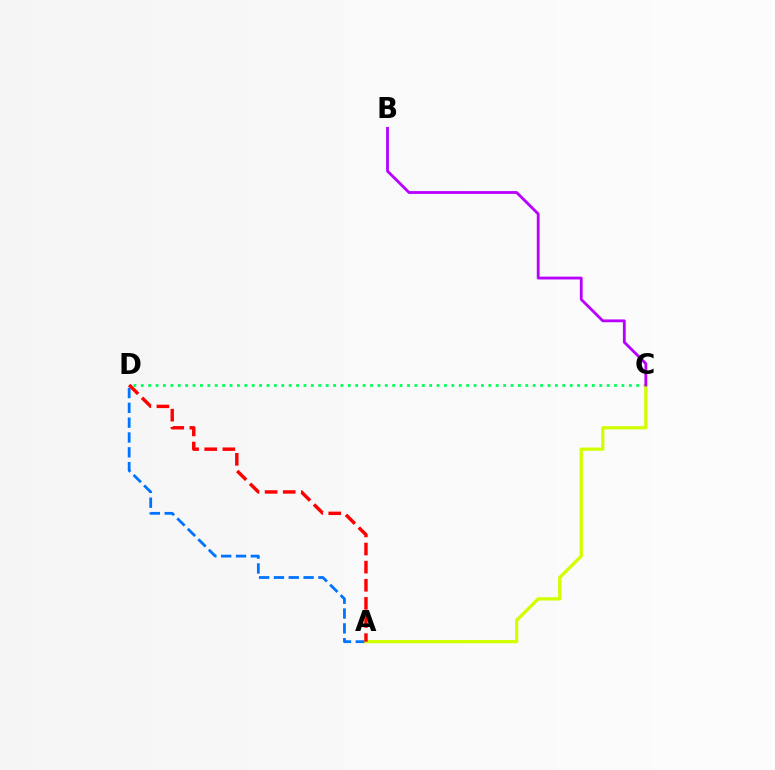{('C', 'D'): [{'color': '#00ff5c', 'line_style': 'dotted', 'thickness': 2.01}], ('A', 'D'): [{'color': '#0074ff', 'line_style': 'dashed', 'thickness': 2.01}, {'color': '#ff0000', 'line_style': 'dashed', 'thickness': 2.46}], ('A', 'C'): [{'color': '#d1ff00', 'line_style': 'solid', 'thickness': 2.36}], ('B', 'C'): [{'color': '#b900ff', 'line_style': 'solid', 'thickness': 2.03}]}